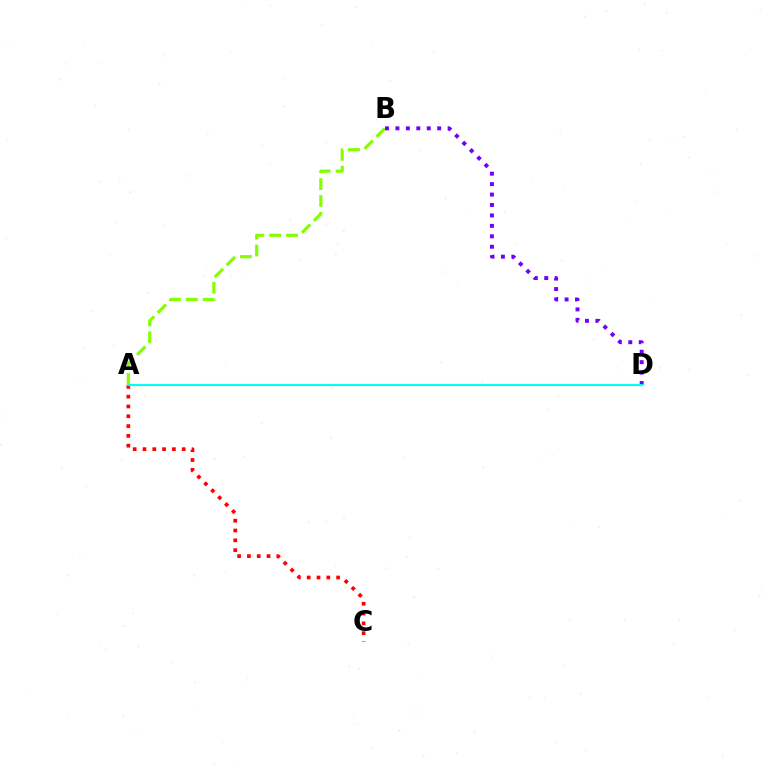{('A', 'B'): [{'color': '#84ff00', 'line_style': 'dashed', 'thickness': 2.29}], ('B', 'D'): [{'color': '#7200ff', 'line_style': 'dotted', 'thickness': 2.84}], ('A', 'C'): [{'color': '#ff0000', 'line_style': 'dotted', 'thickness': 2.66}], ('A', 'D'): [{'color': '#00fff6', 'line_style': 'solid', 'thickness': 1.5}]}